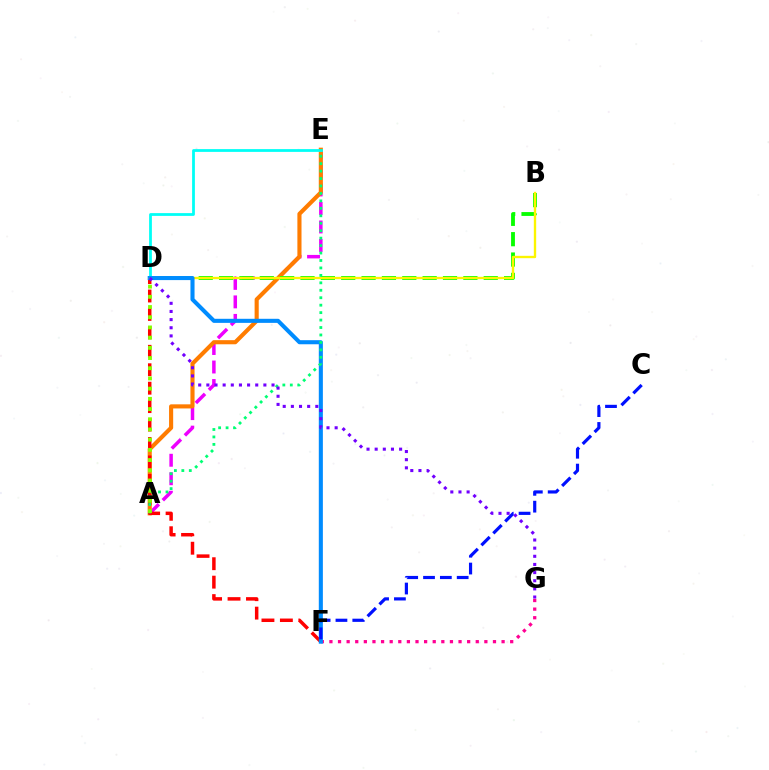{('A', 'E'): [{'color': '#ee00ff', 'line_style': 'dashed', 'thickness': 2.51}, {'color': '#ff7c00', 'line_style': 'solid', 'thickness': 2.96}, {'color': '#00ff74', 'line_style': 'dotted', 'thickness': 2.02}], ('F', 'G'): [{'color': '#ff0094', 'line_style': 'dotted', 'thickness': 2.34}], ('D', 'E'): [{'color': '#00fff6', 'line_style': 'solid', 'thickness': 2.0}], ('B', 'D'): [{'color': '#08ff00', 'line_style': 'dashed', 'thickness': 2.77}, {'color': '#fcf500', 'line_style': 'solid', 'thickness': 1.7}], ('D', 'F'): [{'color': '#ff0000', 'line_style': 'dashed', 'thickness': 2.5}, {'color': '#008cff', 'line_style': 'solid', 'thickness': 2.93}], ('A', 'D'): [{'color': '#84ff00', 'line_style': 'dotted', 'thickness': 2.77}], ('C', 'F'): [{'color': '#0010ff', 'line_style': 'dashed', 'thickness': 2.29}], ('D', 'G'): [{'color': '#7200ff', 'line_style': 'dotted', 'thickness': 2.21}]}